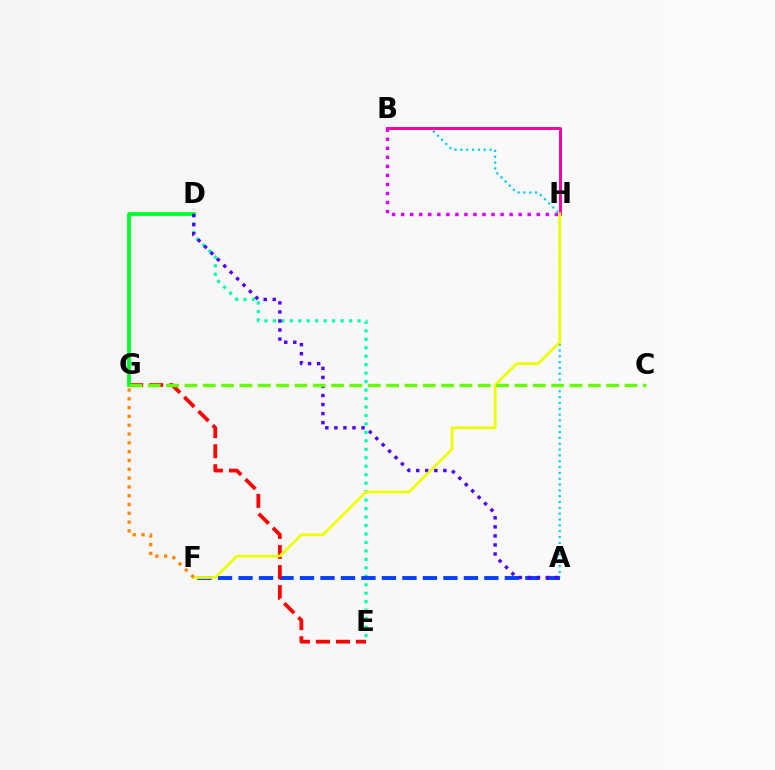{('A', 'B'): [{'color': '#00c7ff', 'line_style': 'dotted', 'thickness': 1.58}], ('D', 'E'): [{'color': '#00ffaf', 'line_style': 'dotted', 'thickness': 2.3}], ('B', 'H'): [{'color': '#ff00a0', 'line_style': 'solid', 'thickness': 2.09}, {'color': '#d600ff', 'line_style': 'dotted', 'thickness': 2.46}], ('A', 'F'): [{'color': '#003fff', 'line_style': 'dashed', 'thickness': 2.78}], ('E', 'G'): [{'color': '#ff0000', 'line_style': 'dashed', 'thickness': 2.72}], ('D', 'G'): [{'color': '#00ff27', 'line_style': 'solid', 'thickness': 2.68}], ('A', 'D'): [{'color': '#4f00ff', 'line_style': 'dotted', 'thickness': 2.46}], ('F', 'H'): [{'color': '#eeff00', 'line_style': 'solid', 'thickness': 1.98}], ('C', 'G'): [{'color': '#66ff00', 'line_style': 'dashed', 'thickness': 2.49}], ('F', 'G'): [{'color': '#ff8800', 'line_style': 'dotted', 'thickness': 2.39}]}